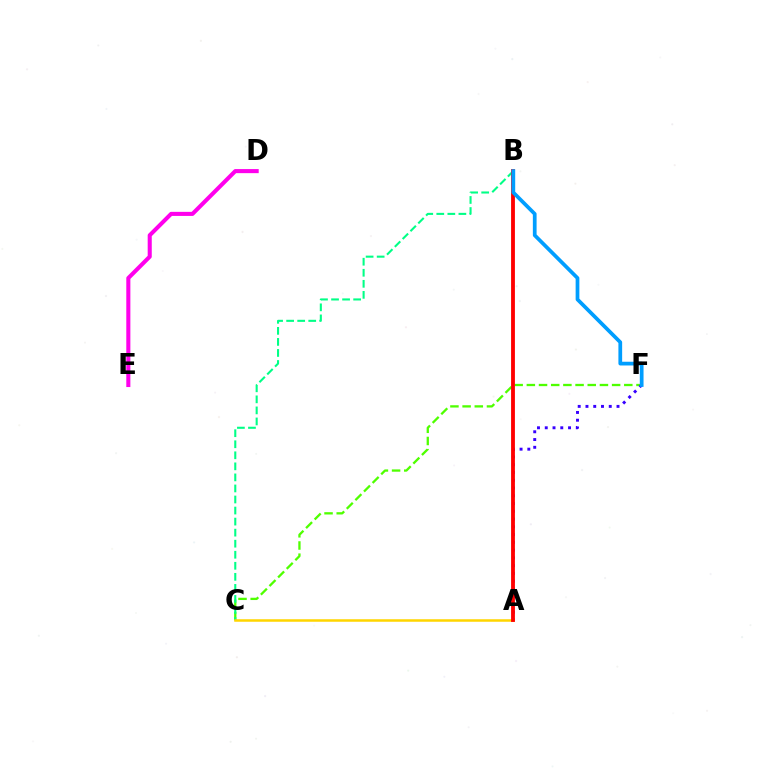{('C', 'F'): [{'color': '#4fff00', 'line_style': 'dashed', 'thickness': 1.65}], ('A', 'F'): [{'color': '#3700ff', 'line_style': 'dotted', 'thickness': 2.11}], ('B', 'C'): [{'color': '#00ff86', 'line_style': 'dashed', 'thickness': 1.5}], ('A', 'C'): [{'color': '#ffd500', 'line_style': 'solid', 'thickness': 1.81}], ('D', 'E'): [{'color': '#ff00ed', 'line_style': 'solid', 'thickness': 2.93}], ('A', 'B'): [{'color': '#ff0000', 'line_style': 'solid', 'thickness': 2.76}], ('B', 'F'): [{'color': '#009eff', 'line_style': 'solid', 'thickness': 2.69}]}